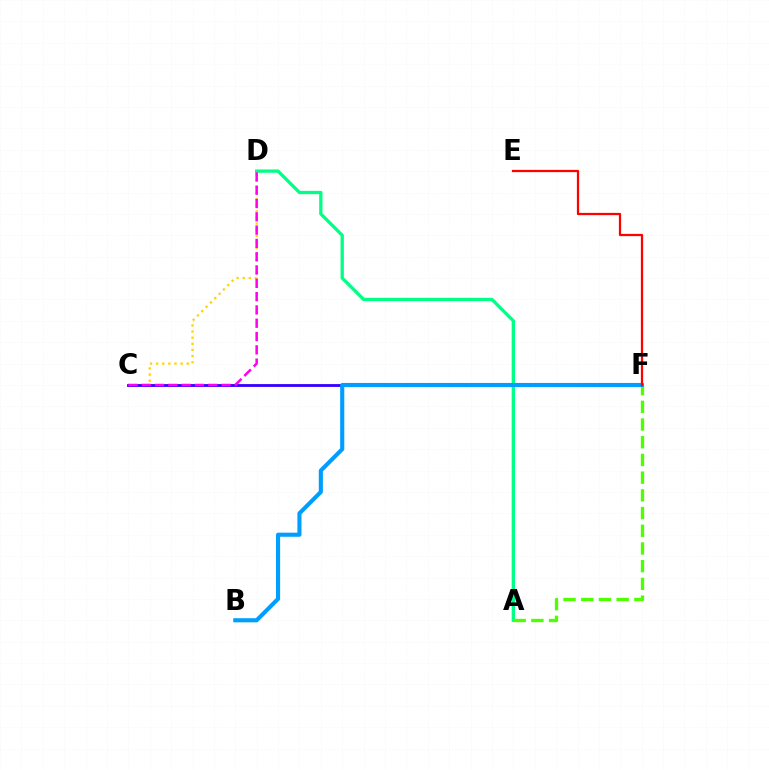{('A', 'D'): [{'color': '#00ff86', 'line_style': 'solid', 'thickness': 2.37}], ('C', 'D'): [{'color': '#ffd500', 'line_style': 'dotted', 'thickness': 1.67}, {'color': '#ff00ed', 'line_style': 'dashed', 'thickness': 1.81}], ('C', 'F'): [{'color': '#3700ff', 'line_style': 'solid', 'thickness': 2.04}], ('A', 'F'): [{'color': '#4fff00', 'line_style': 'dashed', 'thickness': 2.41}], ('B', 'F'): [{'color': '#009eff', 'line_style': 'solid', 'thickness': 2.96}], ('E', 'F'): [{'color': '#ff0000', 'line_style': 'solid', 'thickness': 1.62}]}